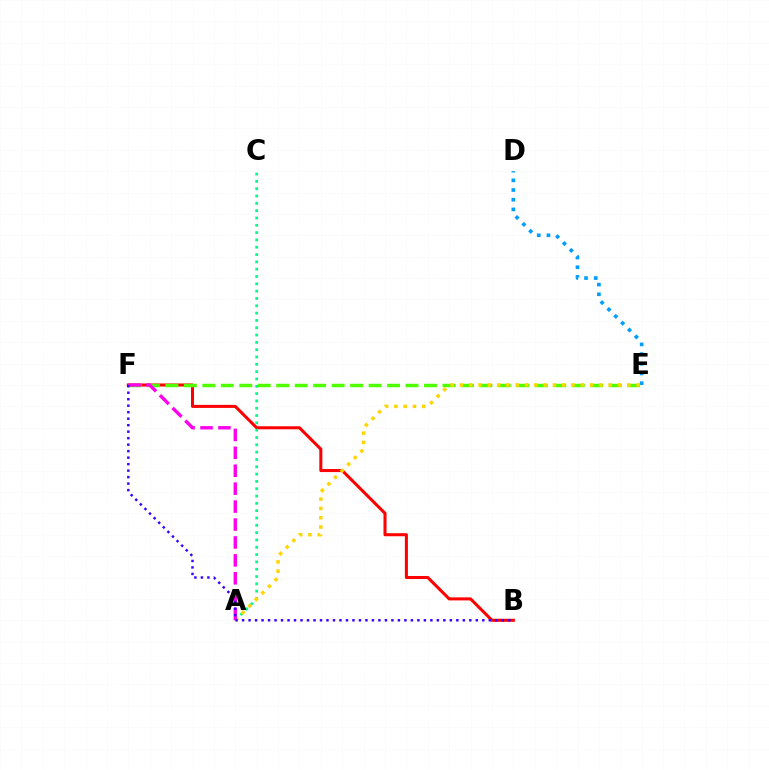{('B', 'F'): [{'color': '#ff0000', 'line_style': 'solid', 'thickness': 2.19}, {'color': '#3700ff', 'line_style': 'dotted', 'thickness': 1.76}], ('D', 'E'): [{'color': '#009eff', 'line_style': 'dotted', 'thickness': 2.63}], ('E', 'F'): [{'color': '#4fff00', 'line_style': 'dashed', 'thickness': 2.51}], ('A', 'C'): [{'color': '#00ff86', 'line_style': 'dotted', 'thickness': 1.99}], ('A', 'E'): [{'color': '#ffd500', 'line_style': 'dotted', 'thickness': 2.53}], ('A', 'F'): [{'color': '#ff00ed', 'line_style': 'dashed', 'thickness': 2.44}]}